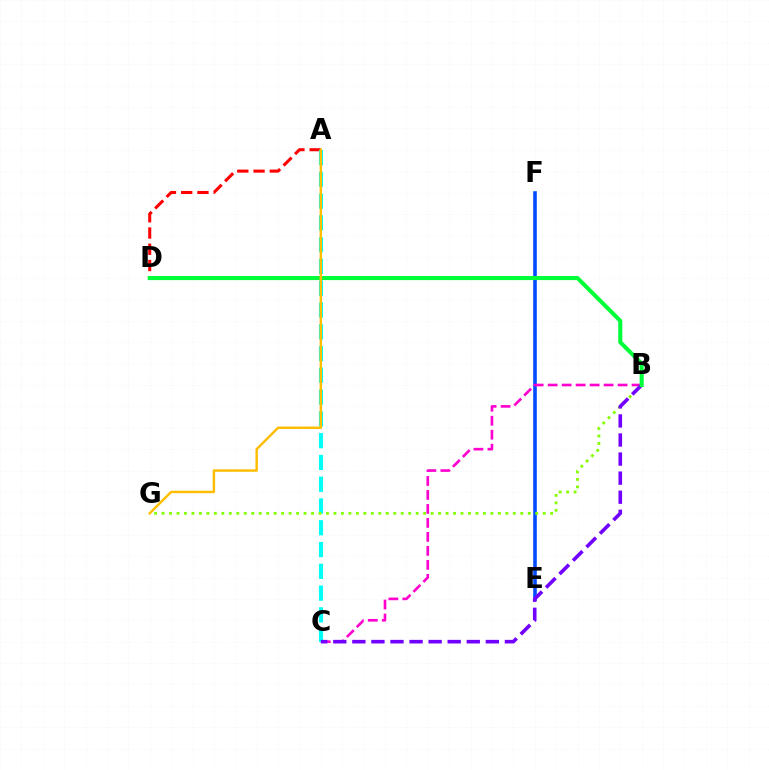{('A', 'D'): [{'color': '#ff0000', 'line_style': 'dashed', 'thickness': 2.21}], ('E', 'F'): [{'color': '#004bff', 'line_style': 'solid', 'thickness': 2.58}], ('B', 'C'): [{'color': '#ff00cf', 'line_style': 'dashed', 'thickness': 1.9}, {'color': '#7200ff', 'line_style': 'dashed', 'thickness': 2.59}], ('A', 'C'): [{'color': '#00fff6', 'line_style': 'dashed', 'thickness': 2.96}], ('B', 'G'): [{'color': '#84ff00', 'line_style': 'dotted', 'thickness': 2.03}], ('B', 'D'): [{'color': '#00ff39', 'line_style': 'solid', 'thickness': 2.93}], ('A', 'G'): [{'color': '#ffbd00', 'line_style': 'solid', 'thickness': 1.75}]}